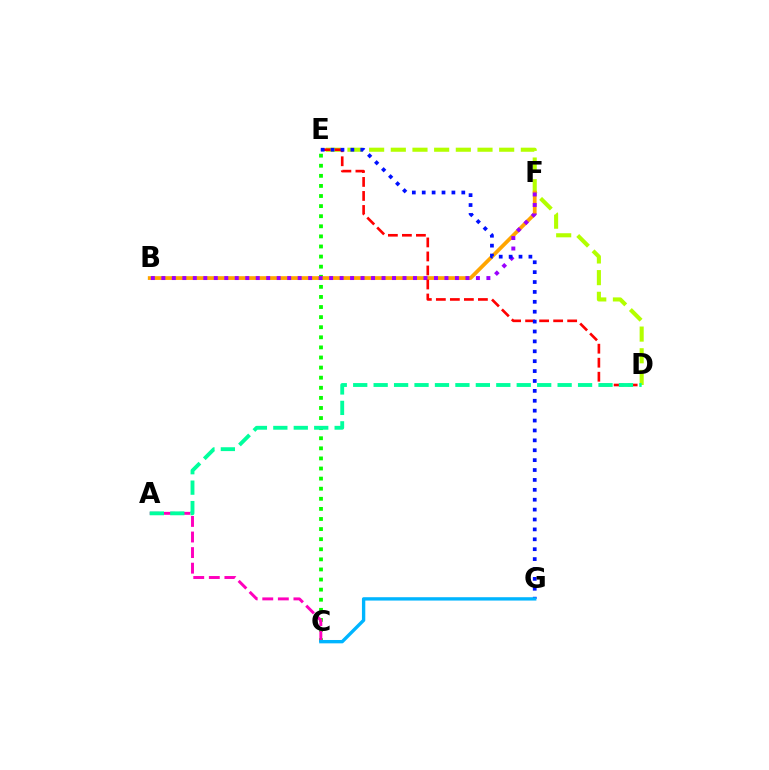{('D', 'E'): [{'color': '#b3ff00', 'line_style': 'dashed', 'thickness': 2.94}, {'color': '#ff0000', 'line_style': 'dashed', 'thickness': 1.9}], ('C', 'E'): [{'color': '#08ff00', 'line_style': 'dotted', 'thickness': 2.74}], ('B', 'F'): [{'color': '#ffa500', 'line_style': 'solid', 'thickness': 2.71}, {'color': '#9b00ff', 'line_style': 'dotted', 'thickness': 2.85}], ('A', 'C'): [{'color': '#ff00bd', 'line_style': 'dashed', 'thickness': 2.12}], ('A', 'D'): [{'color': '#00ff9d', 'line_style': 'dashed', 'thickness': 2.78}], ('E', 'G'): [{'color': '#0010ff', 'line_style': 'dotted', 'thickness': 2.69}], ('C', 'G'): [{'color': '#00b5ff', 'line_style': 'solid', 'thickness': 2.41}]}